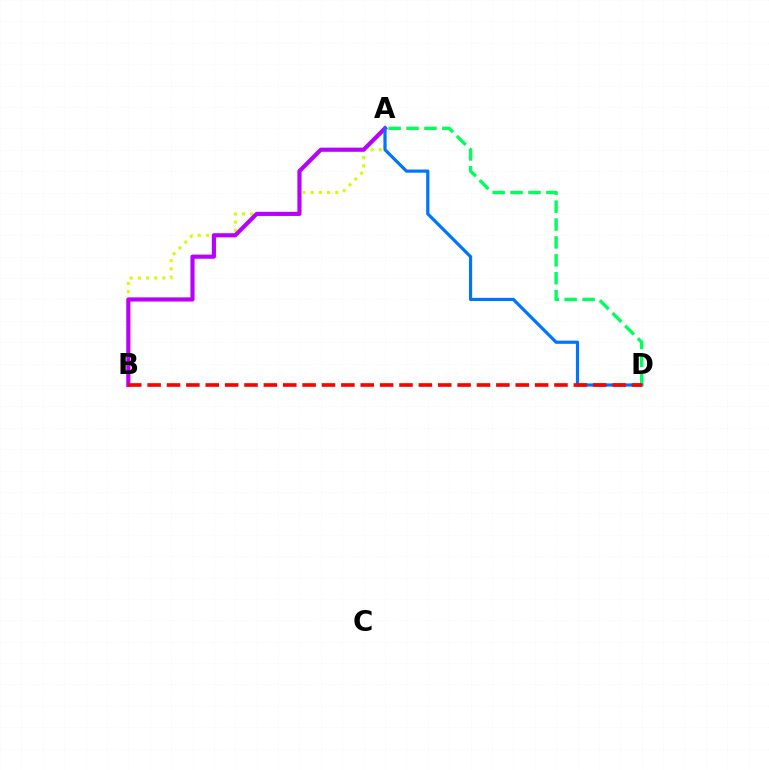{('A', 'B'): [{'color': '#d1ff00', 'line_style': 'dotted', 'thickness': 2.23}, {'color': '#b900ff', 'line_style': 'solid', 'thickness': 2.98}], ('A', 'D'): [{'color': '#00ff5c', 'line_style': 'dashed', 'thickness': 2.43}, {'color': '#0074ff', 'line_style': 'solid', 'thickness': 2.29}], ('B', 'D'): [{'color': '#ff0000', 'line_style': 'dashed', 'thickness': 2.63}]}